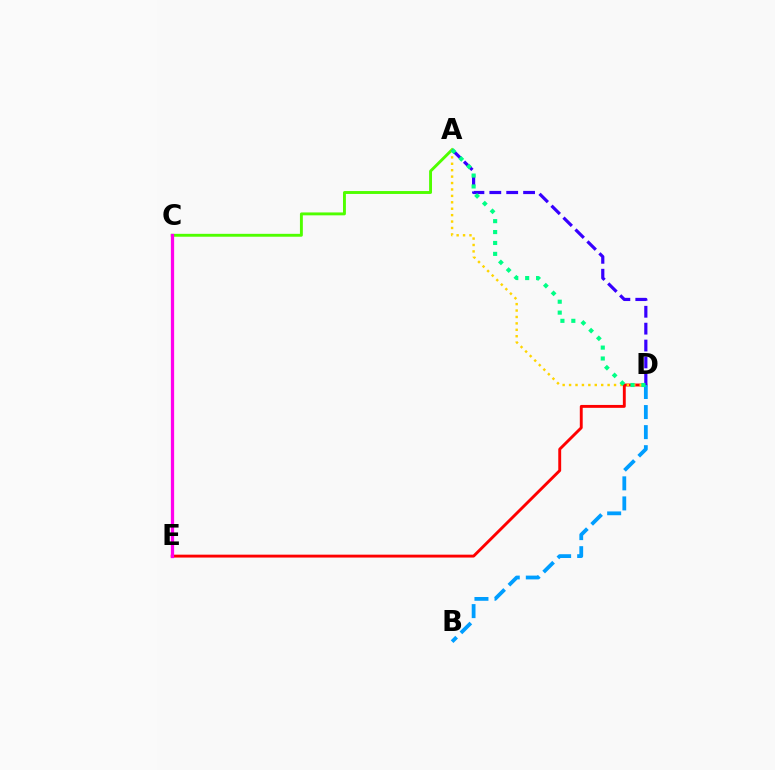{('D', 'E'): [{'color': '#ff0000', 'line_style': 'solid', 'thickness': 2.08}], ('A', 'C'): [{'color': '#4fff00', 'line_style': 'solid', 'thickness': 2.09}], ('A', 'D'): [{'color': '#ffd500', 'line_style': 'dotted', 'thickness': 1.74}, {'color': '#3700ff', 'line_style': 'dashed', 'thickness': 2.29}, {'color': '#00ff86', 'line_style': 'dotted', 'thickness': 2.96}], ('B', 'D'): [{'color': '#009eff', 'line_style': 'dashed', 'thickness': 2.73}], ('C', 'E'): [{'color': '#ff00ed', 'line_style': 'solid', 'thickness': 2.34}]}